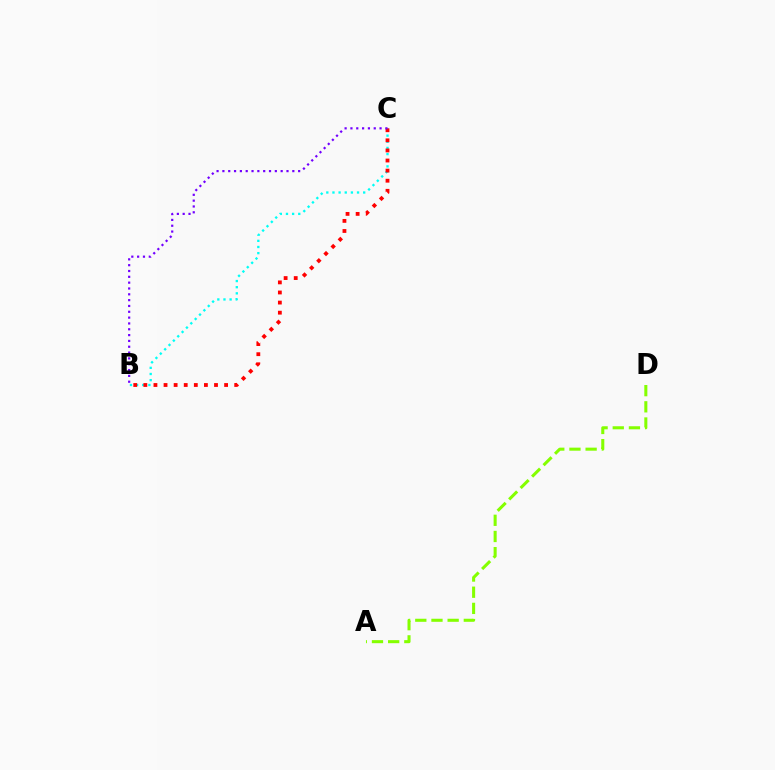{('B', 'C'): [{'color': '#00fff6', 'line_style': 'dotted', 'thickness': 1.67}, {'color': '#ff0000', 'line_style': 'dotted', 'thickness': 2.74}, {'color': '#7200ff', 'line_style': 'dotted', 'thickness': 1.58}], ('A', 'D'): [{'color': '#84ff00', 'line_style': 'dashed', 'thickness': 2.2}]}